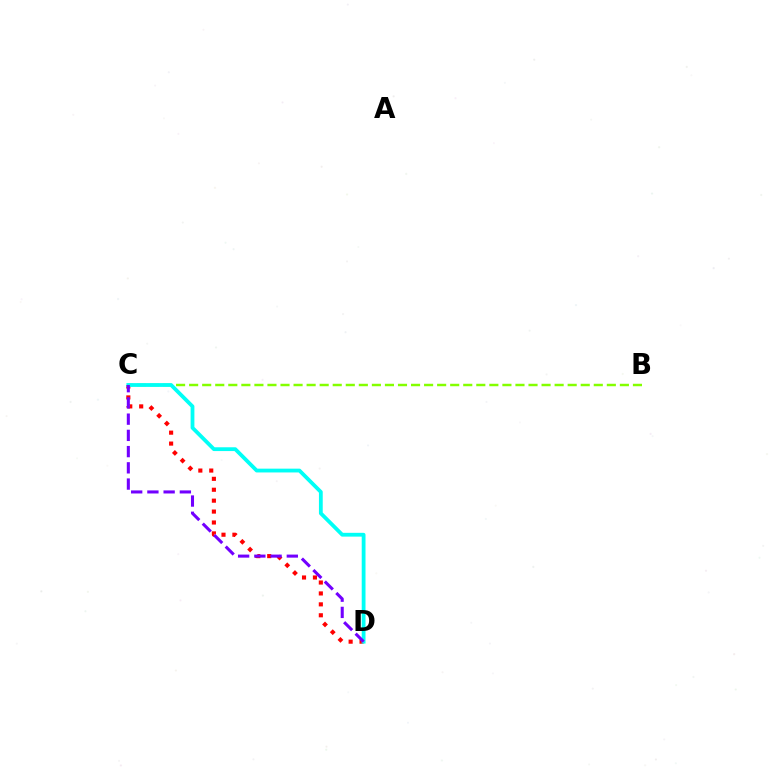{('B', 'C'): [{'color': '#84ff00', 'line_style': 'dashed', 'thickness': 1.77}], ('C', 'D'): [{'color': '#ff0000', 'line_style': 'dotted', 'thickness': 2.97}, {'color': '#00fff6', 'line_style': 'solid', 'thickness': 2.73}, {'color': '#7200ff', 'line_style': 'dashed', 'thickness': 2.2}]}